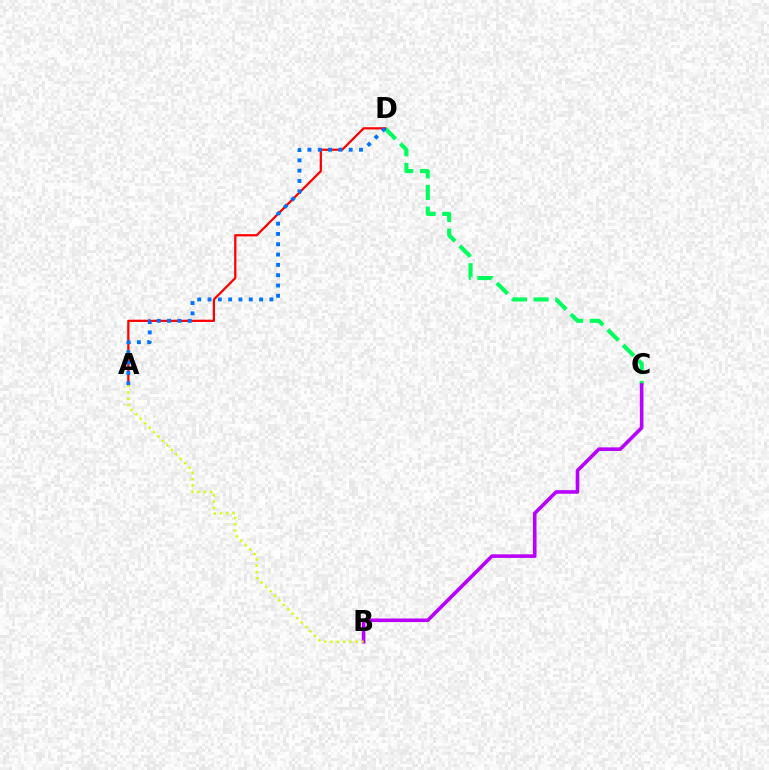{('C', 'D'): [{'color': '#00ff5c', 'line_style': 'dashed', 'thickness': 2.95}], ('A', 'D'): [{'color': '#ff0000', 'line_style': 'solid', 'thickness': 1.62}, {'color': '#0074ff', 'line_style': 'dotted', 'thickness': 2.8}], ('B', 'C'): [{'color': '#b900ff', 'line_style': 'solid', 'thickness': 2.59}], ('A', 'B'): [{'color': '#d1ff00', 'line_style': 'dotted', 'thickness': 1.71}]}